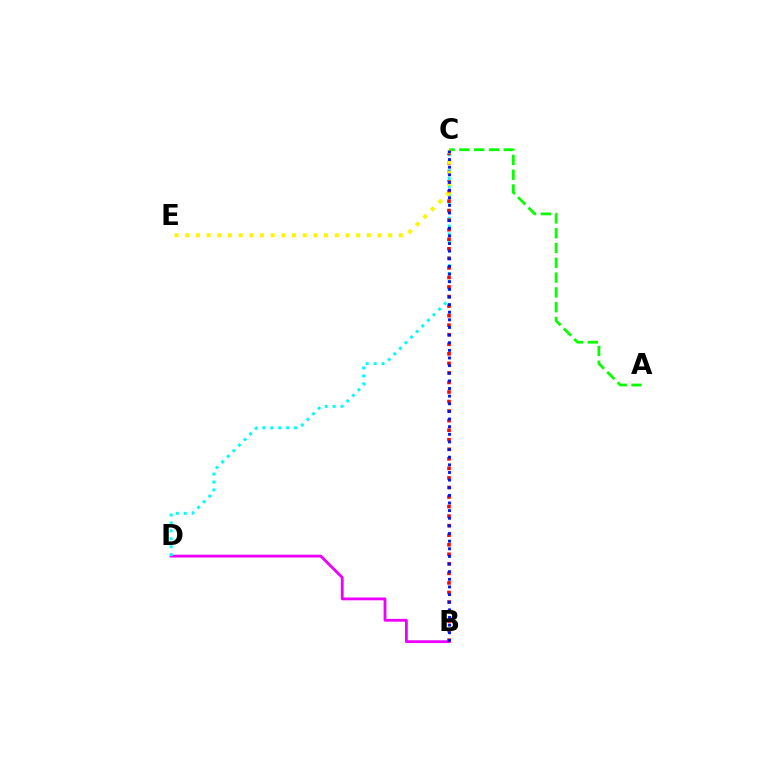{('B', 'D'): [{'color': '#ee00ff', 'line_style': 'solid', 'thickness': 2.02}], ('A', 'C'): [{'color': '#08ff00', 'line_style': 'dashed', 'thickness': 2.01}], ('C', 'D'): [{'color': '#00fff6', 'line_style': 'dotted', 'thickness': 2.15}], ('B', 'C'): [{'color': '#ff0000', 'line_style': 'dotted', 'thickness': 2.59}, {'color': '#0010ff', 'line_style': 'dotted', 'thickness': 2.07}], ('C', 'E'): [{'color': '#fcf500', 'line_style': 'dotted', 'thickness': 2.9}]}